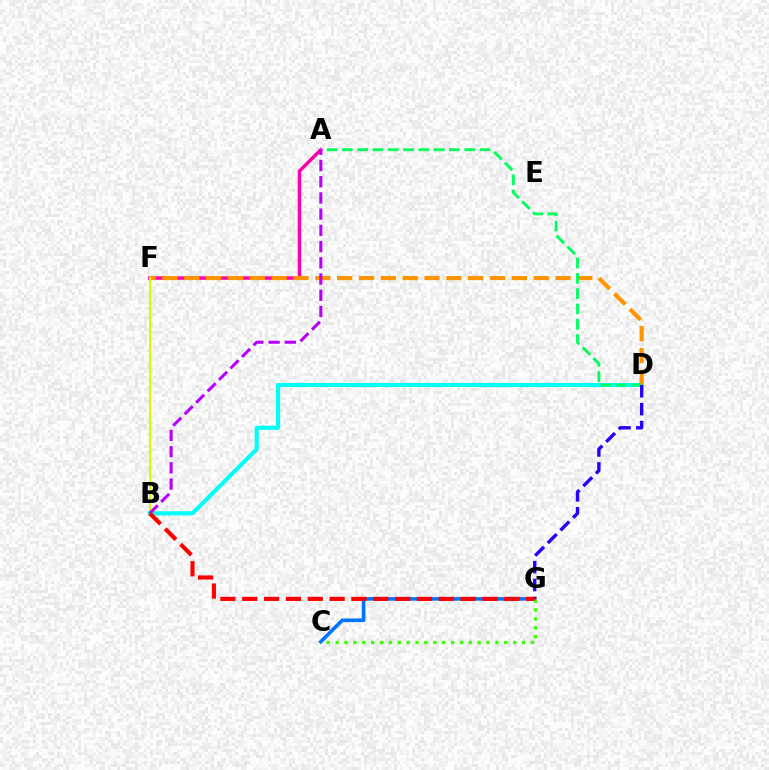{('A', 'F'): [{'color': '#ff00ac', 'line_style': 'solid', 'thickness': 2.48}], ('B', 'D'): [{'color': '#00fff6', 'line_style': 'solid', 'thickness': 2.96}], ('D', 'F'): [{'color': '#ff9400', 'line_style': 'dashed', 'thickness': 2.97}], ('C', 'G'): [{'color': '#0074ff', 'line_style': 'solid', 'thickness': 2.59}, {'color': '#3dff00', 'line_style': 'dotted', 'thickness': 2.41}], ('B', 'F'): [{'color': '#d1ff00', 'line_style': 'solid', 'thickness': 1.51}], ('A', 'D'): [{'color': '#00ff5c', 'line_style': 'dashed', 'thickness': 2.08}], ('D', 'G'): [{'color': '#2500ff', 'line_style': 'dashed', 'thickness': 2.43}], ('A', 'B'): [{'color': '#b900ff', 'line_style': 'dashed', 'thickness': 2.2}], ('B', 'G'): [{'color': '#ff0000', 'line_style': 'dashed', 'thickness': 2.97}]}